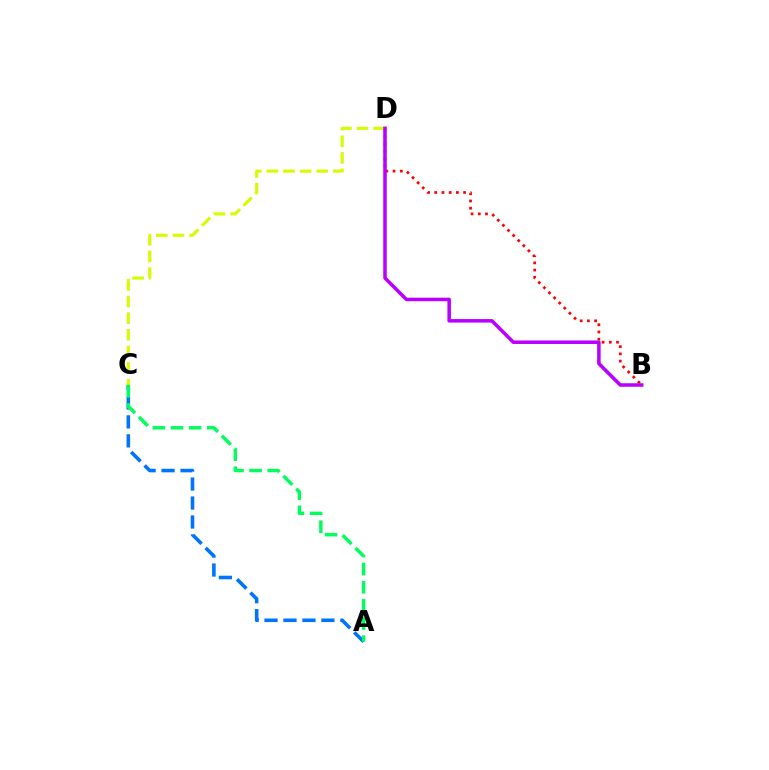{('B', 'D'): [{'color': '#ff0000', 'line_style': 'dotted', 'thickness': 1.96}, {'color': '#b900ff', 'line_style': 'solid', 'thickness': 2.53}], ('C', 'D'): [{'color': '#d1ff00', 'line_style': 'dashed', 'thickness': 2.26}], ('A', 'C'): [{'color': '#0074ff', 'line_style': 'dashed', 'thickness': 2.58}, {'color': '#00ff5c', 'line_style': 'dashed', 'thickness': 2.46}]}